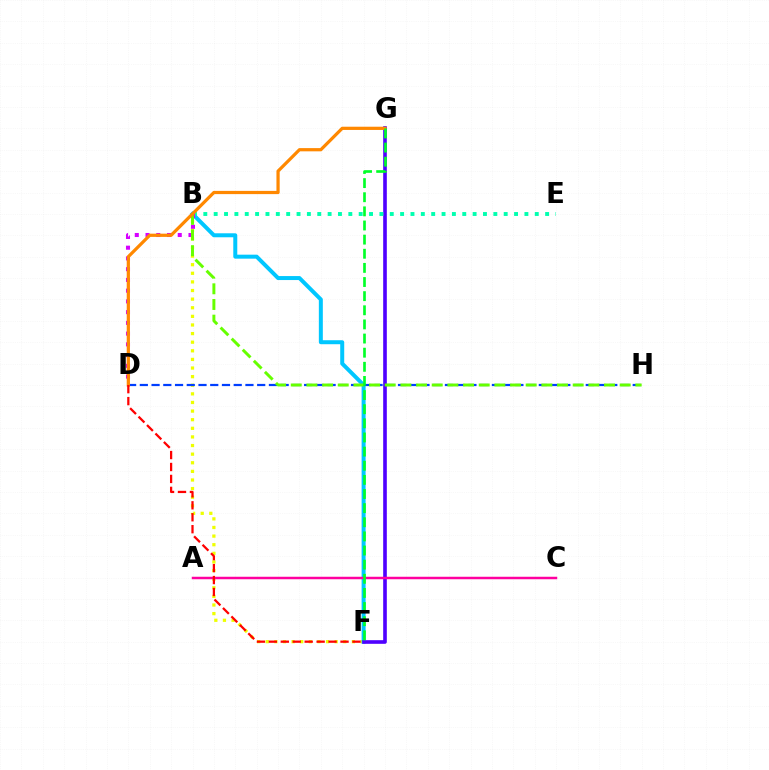{('B', 'F'): [{'color': '#eeff00', 'line_style': 'dotted', 'thickness': 2.34}, {'color': '#00c7ff', 'line_style': 'solid', 'thickness': 2.87}], ('F', 'G'): [{'color': '#4f00ff', 'line_style': 'solid', 'thickness': 2.61}, {'color': '#00ff27', 'line_style': 'dashed', 'thickness': 1.92}], ('D', 'H'): [{'color': '#003fff', 'line_style': 'dashed', 'thickness': 1.59}], ('B', 'E'): [{'color': '#00ffaf', 'line_style': 'dotted', 'thickness': 2.81}], ('A', 'C'): [{'color': '#ff00a0', 'line_style': 'solid', 'thickness': 1.79}], ('B', 'D'): [{'color': '#d600ff', 'line_style': 'dotted', 'thickness': 2.92}], ('B', 'H'): [{'color': '#66ff00', 'line_style': 'dashed', 'thickness': 2.13}], ('D', 'G'): [{'color': '#ff8800', 'line_style': 'solid', 'thickness': 2.32}], ('D', 'F'): [{'color': '#ff0000', 'line_style': 'dashed', 'thickness': 1.62}]}